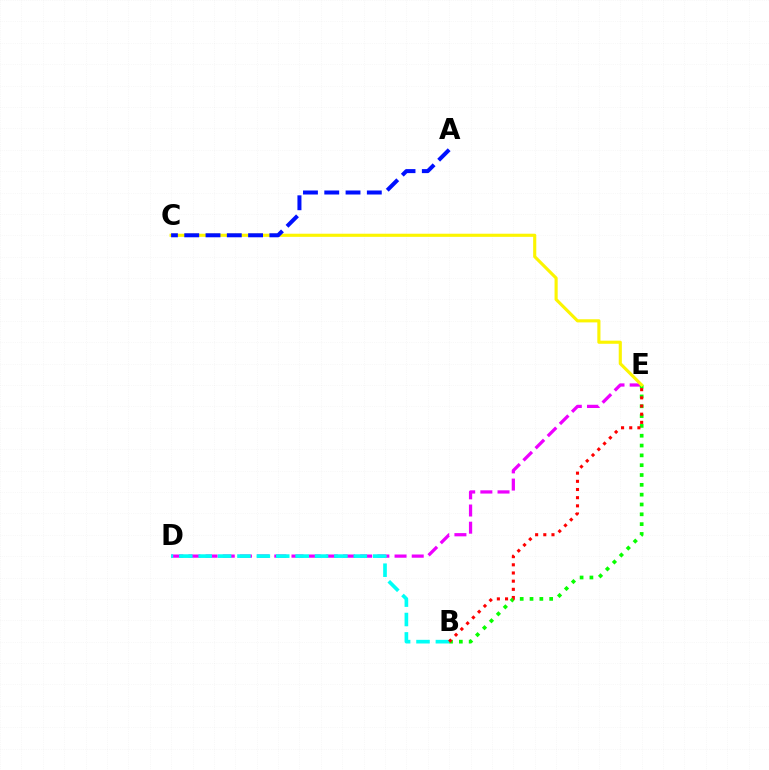{('D', 'E'): [{'color': '#ee00ff', 'line_style': 'dashed', 'thickness': 2.33}], ('B', 'E'): [{'color': '#08ff00', 'line_style': 'dotted', 'thickness': 2.67}, {'color': '#ff0000', 'line_style': 'dotted', 'thickness': 2.22}], ('B', 'D'): [{'color': '#00fff6', 'line_style': 'dashed', 'thickness': 2.63}], ('C', 'E'): [{'color': '#fcf500', 'line_style': 'solid', 'thickness': 2.25}], ('A', 'C'): [{'color': '#0010ff', 'line_style': 'dashed', 'thickness': 2.89}]}